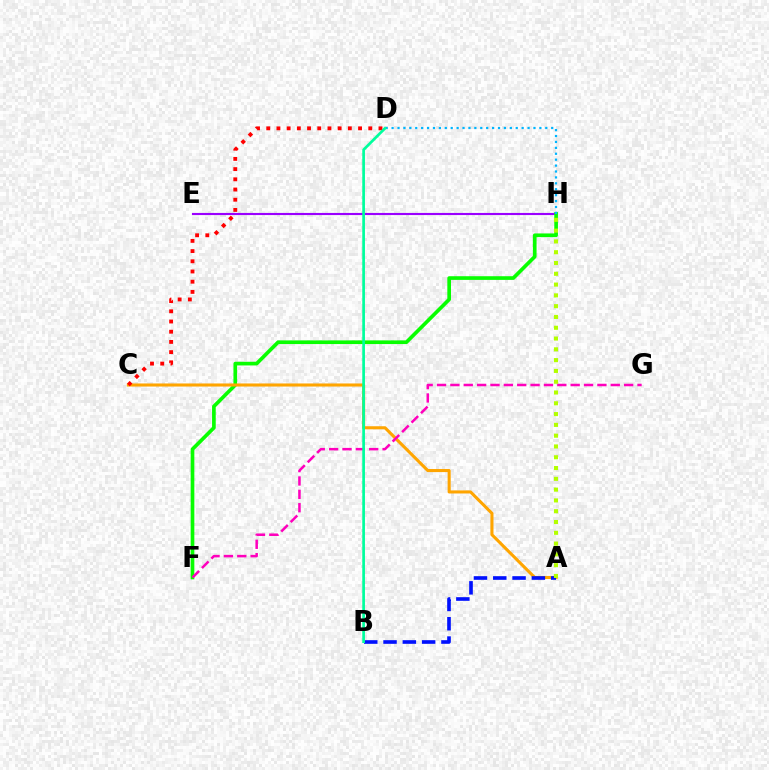{('E', 'H'): [{'color': '#9b00ff', 'line_style': 'solid', 'thickness': 1.53}], ('F', 'H'): [{'color': '#08ff00', 'line_style': 'solid', 'thickness': 2.65}], ('A', 'C'): [{'color': '#ffa500', 'line_style': 'solid', 'thickness': 2.21}], ('D', 'H'): [{'color': '#00b5ff', 'line_style': 'dotted', 'thickness': 1.61}], ('F', 'G'): [{'color': '#ff00bd', 'line_style': 'dashed', 'thickness': 1.82}], ('A', 'B'): [{'color': '#0010ff', 'line_style': 'dashed', 'thickness': 2.62}], ('C', 'D'): [{'color': '#ff0000', 'line_style': 'dotted', 'thickness': 2.77}], ('A', 'H'): [{'color': '#b3ff00', 'line_style': 'dotted', 'thickness': 2.93}], ('B', 'D'): [{'color': '#00ff9d', 'line_style': 'solid', 'thickness': 1.94}]}